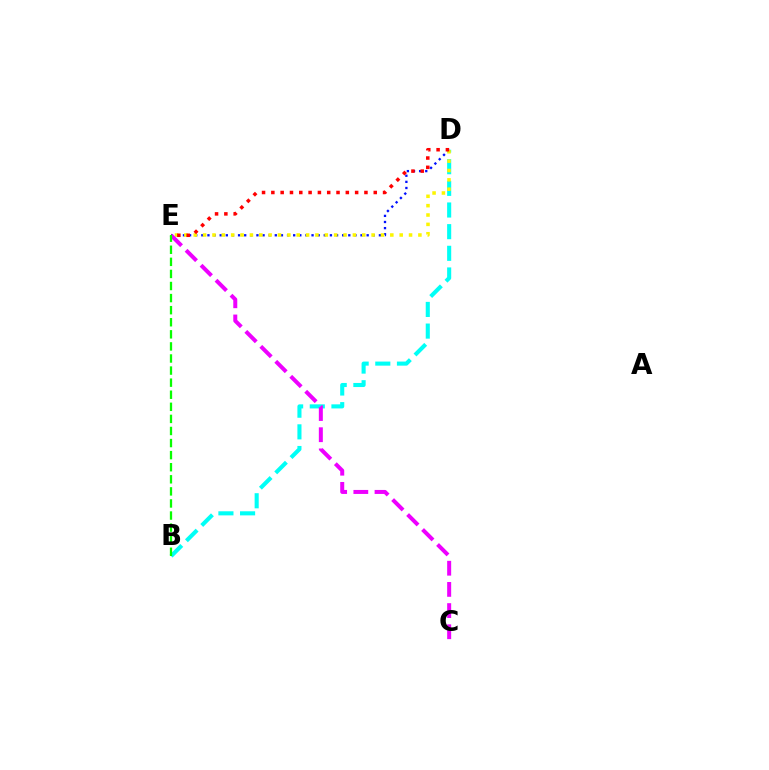{('B', 'D'): [{'color': '#00fff6', 'line_style': 'dashed', 'thickness': 2.94}], ('D', 'E'): [{'color': '#0010ff', 'line_style': 'dotted', 'thickness': 1.66}, {'color': '#fcf500', 'line_style': 'dotted', 'thickness': 2.54}, {'color': '#ff0000', 'line_style': 'dotted', 'thickness': 2.53}], ('C', 'E'): [{'color': '#ee00ff', 'line_style': 'dashed', 'thickness': 2.88}], ('B', 'E'): [{'color': '#08ff00', 'line_style': 'dashed', 'thickness': 1.64}]}